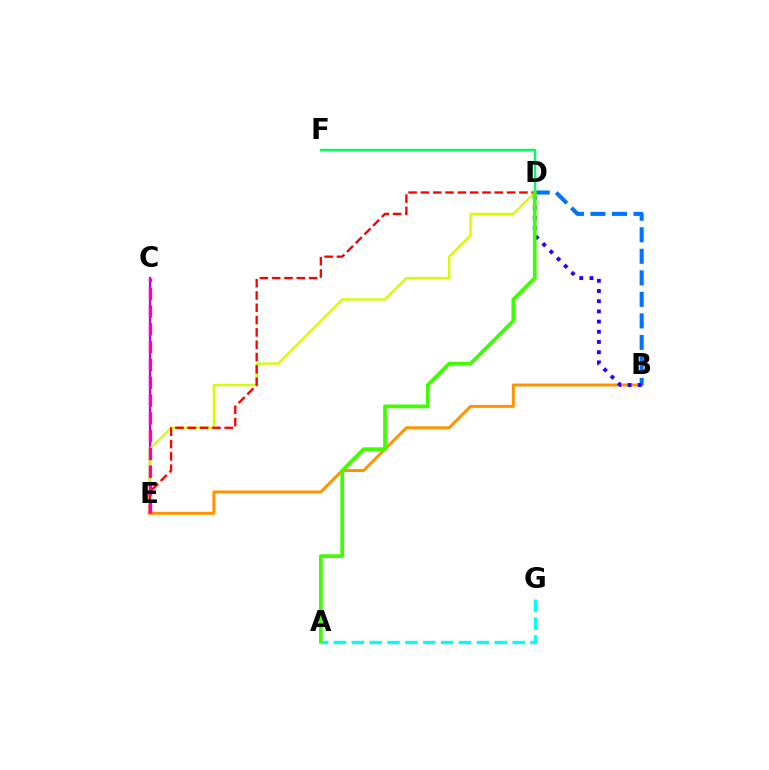{('C', 'E'): [{'color': '#b900ff', 'line_style': 'solid', 'thickness': 1.61}, {'color': '#ff00ac', 'line_style': 'dashed', 'thickness': 2.42}], ('D', 'E'): [{'color': '#d1ff00', 'line_style': 'solid', 'thickness': 1.69}, {'color': '#ff0000', 'line_style': 'dashed', 'thickness': 1.67}], ('B', 'E'): [{'color': '#ff9400', 'line_style': 'solid', 'thickness': 2.15}], ('A', 'G'): [{'color': '#00fff6', 'line_style': 'dashed', 'thickness': 2.43}], ('B', 'D'): [{'color': '#0074ff', 'line_style': 'dashed', 'thickness': 2.92}, {'color': '#2500ff', 'line_style': 'dotted', 'thickness': 2.77}], ('D', 'F'): [{'color': '#00ff5c', 'line_style': 'solid', 'thickness': 1.73}], ('A', 'D'): [{'color': '#3dff00', 'line_style': 'solid', 'thickness': 2.68}]}